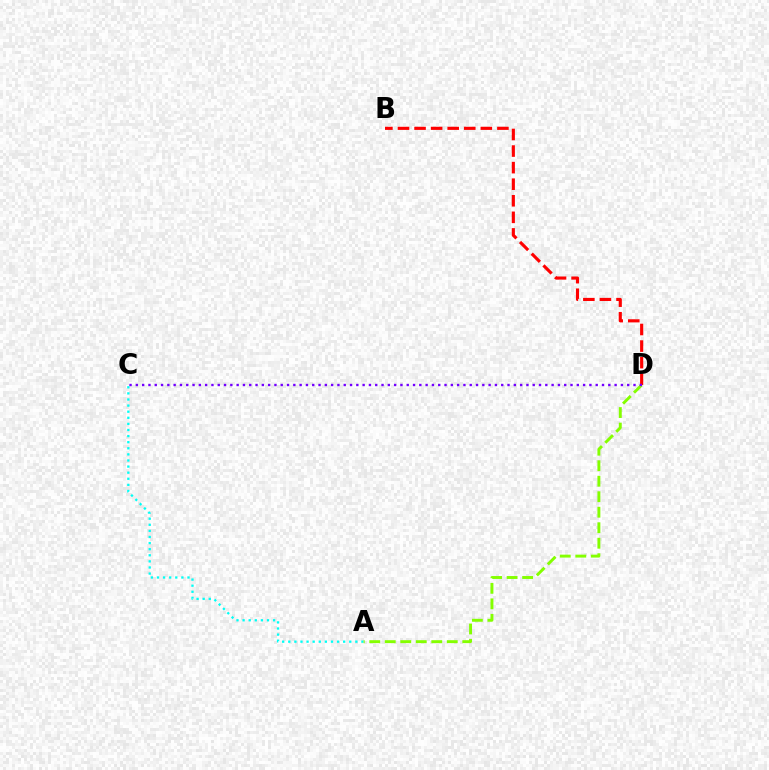{('A', 'C'): [{'color': '#00fff6', 'line_style': 'dotted', 'thickness': 1.66}], ('A', 'D'): [{'color': '#84ff00', 'line_style': 'dashed', 'thickness': 2.11}], ('B', 'D'): [{'color': '#ff0000', 'line_style': 'dashed', 'thickness': 2.25}], ('C', 'D'): [{'color': '#7200ff', 'line_style': 'dotted', 'thickness': 1.71}]}